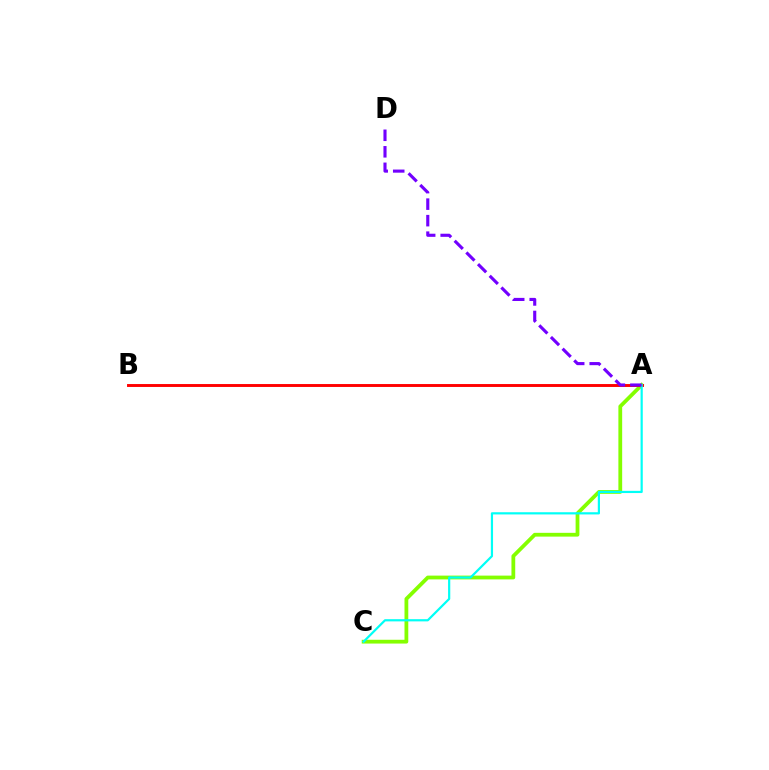{('A', 'C'): [{'color': '#84ff00', 'line_style': 'solid', 'thickness': 2.72}, {'color': '#00fff6', 'line_style': 'solid', 'thickness': 1.59}], ('A', 'B'): [{'color': '#ff0000', 'line_style': 'solid', 'thickness': 2.1}], ('A', 'D'): [{'color': '#7200ff', 'line_style': 'dashed', 'thickness': 2.24}]}